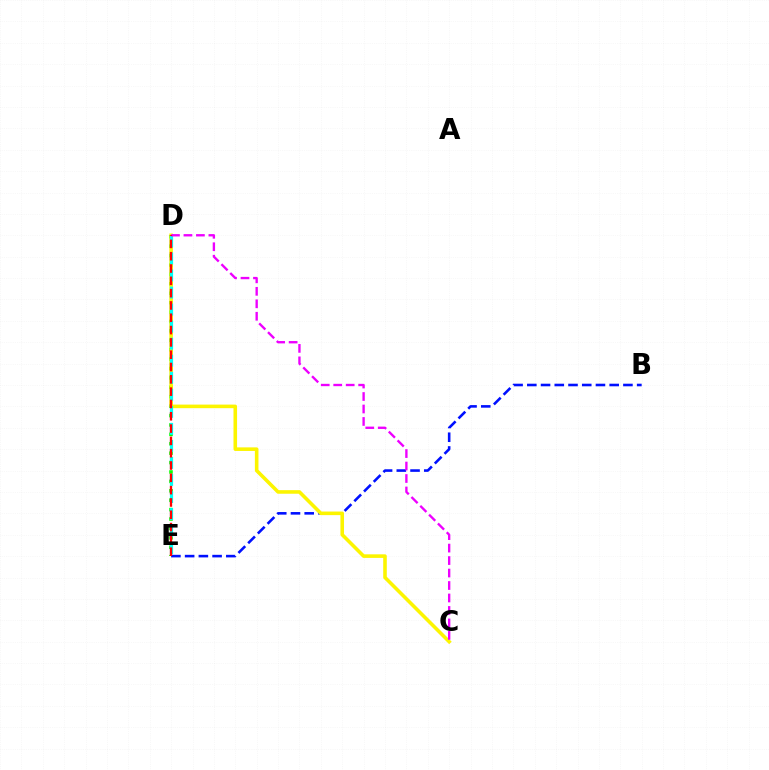{('D', 'E'): [{'color': '#08ff00', 'line_style': 'dotted', 'thickness': 2.56}, {'color': '#00fff6', 'line_style': 'dashed', 'thickness': 2.31}, {'color': '#ff0000', 'line_style': 'dashed', 'thickness': 1.67}], ('B', 'E'): [{'color': '#0010ff', 'line_style': 'dashed', 'thickness': 1.87}], ('C', 'D'): [{'color': '#fcf500', 'line_style': 'solid', 'thickness': 2.58}, {'color': '#ee00ff', 'line_style': 'dashed', 'thickness': 1.69}]}